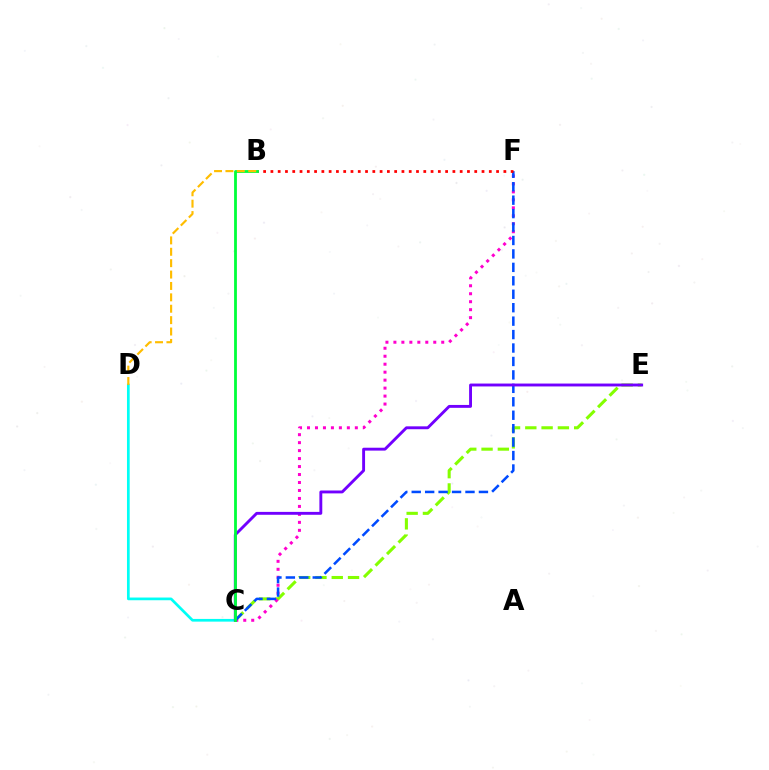{('C', 'E'): [{'color': '#84ff00', 'line_style': 'dashed', 'thickness': 2.21}, {'color': '#7200ff', 'line_style': 'solid', 'thickness': 2.08}], ('C', 'F'): [{'color': '#ff00cf', 'line_style': 'dotted', 'thickness': 2.17}, {'color': '#004bff', 'line_style': 'dashed', 'thickness': 1.83}], ('C', 'D'): [{'color': '#00fff6', 'line_style': 'solid', 'thickness': 1.95}], ('B', 'F'): [{'color': '#ff0000', 'line_style': 'dotted', 'thickness': 1.98}], ('B', 'C'): [{'color': '#00ff39', 'line_style': 'solid', 'thickness': 2.02}], ('B', 'D'): [{'color': '#ffbd00', 'line_style': 'dashed', 'thickness': 1.55}]}